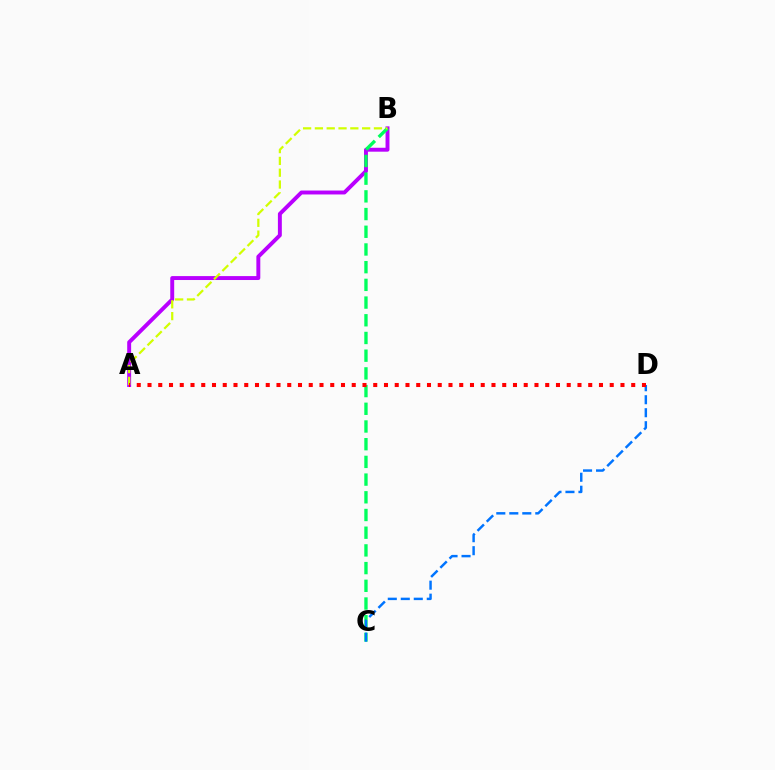{('A', 'B'): [{'color': '#b900ff', 'line_style': 'solid', 'thickness': 2.83}, {'color': '#d1ff00', 'line_style': 'dashed', 'thickness': 1.6}], ('B', 'C'): [{'color': '#00ff5c', 'line_style': 'dashed', 'thickness': 2.4}], ('C', 'D'): [{'color': '#0074ff', 'line_style': 'dashed', 'thickness': 1.77}], ('A', 'D'): [{'color': '#ff0000', 'line_style': 'dotted', 'thickness': 2.92}]}